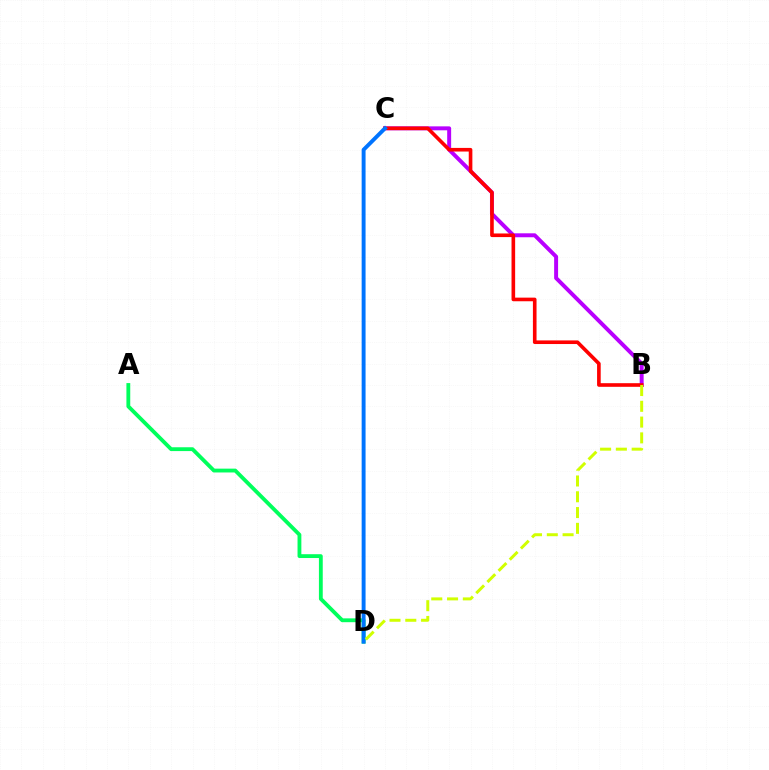{('A', 'D'): [{'color': '#00ff5c', 'line_style': 'solid', 'thickness': 2.76}], ('B', 'C'): [{'color': '#b900ff', 'line_style': 'solid', 'thickness': 2.84}, {'color': '#ff0000', 'line_style': 'solid', 'thickness': 2.61}], ('C', 'D'): [{'color': '#0074ff', 'line_style': 'solid', 'thickness': 2.82}], ('B', 'D'): [{'color': '#d1ff00', 'line_style': 'dashed', 'thickness': 2.14}]}